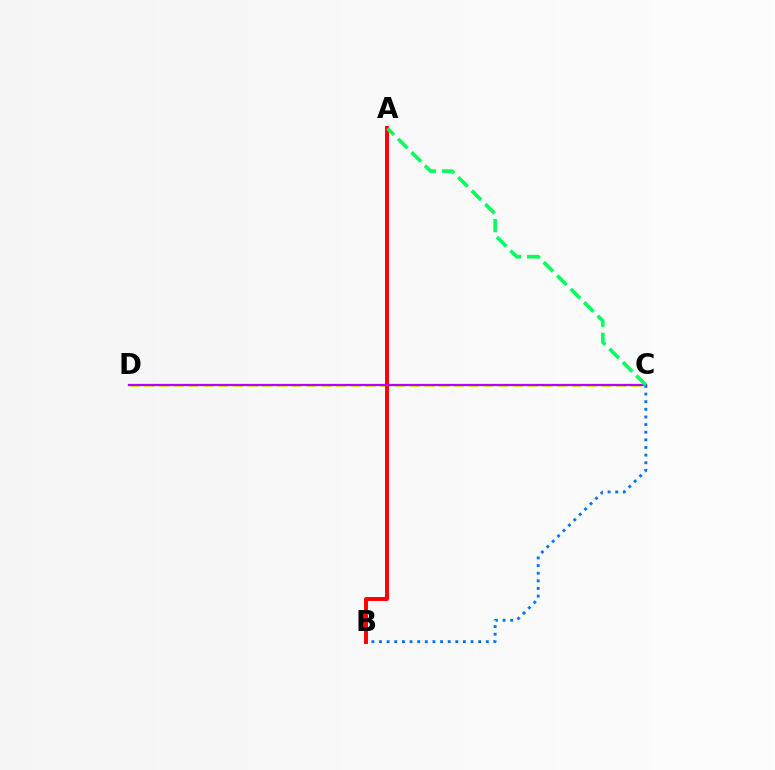{('C', 'D'): [{'color': '#d1ff00', 'line_style': 'dashed', 'thickness': 2.0}, {'color': '#b900ff', 'line_style': 'solid', 'thickness': 1.64}], ('B', 'C'): [{'color': '#0074ff', 'line_style': 'dotted', 'thickness': 2.07}], ('A', 'B'): [{'color': '#ff0000', 'line_style': 'solid', 'thickness': 2.82}], ('A', 'C'): [{'color': '#00ff5c', 'line_style': 'dashed', 'thickness': 2.58}]}